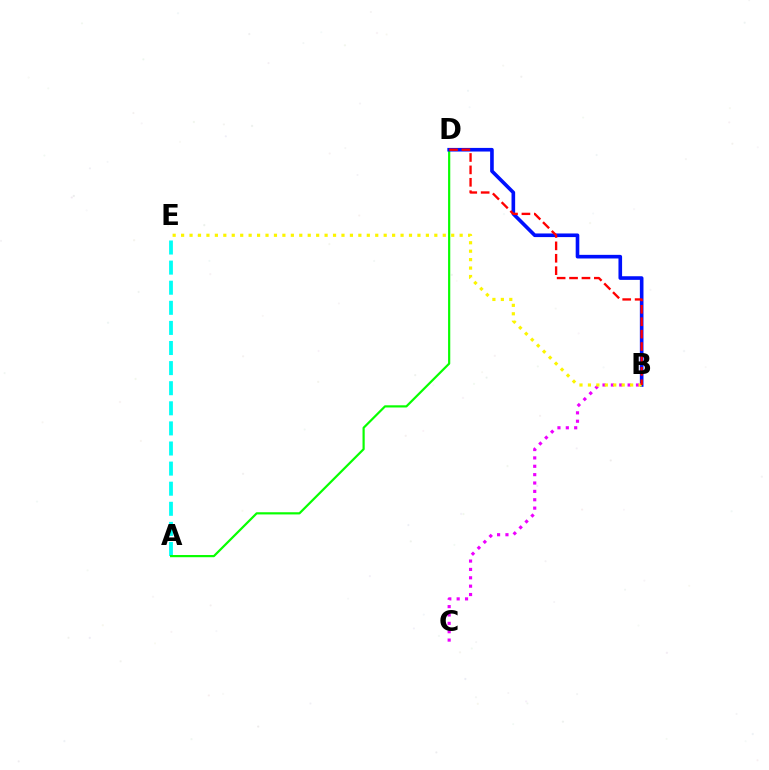{('A', 'E'): [{'color': '#00fff6', 'line_style': 'dashed', 'thickness': 2.73}], ('B', 'C'): [{'color': '#ee00ff', 'line_style': 'dotted', 'thickness': 2.27}], ('A', 'D'): [{'color': '#08ff00', 'line_style': 'solid', 'thickness': 1.58}], ('B', 'D'): [{'color': '#0010ff', 'line_style': 'solid', 'thickness': 2.61}, {'color': '#ff0000', 'line_style': 'dashed', 'thickness': 1.69}], ('B', 'E'): [{'color': '#fcf500', 'line_style': 'dotted', 'thickness': 2.29}]}